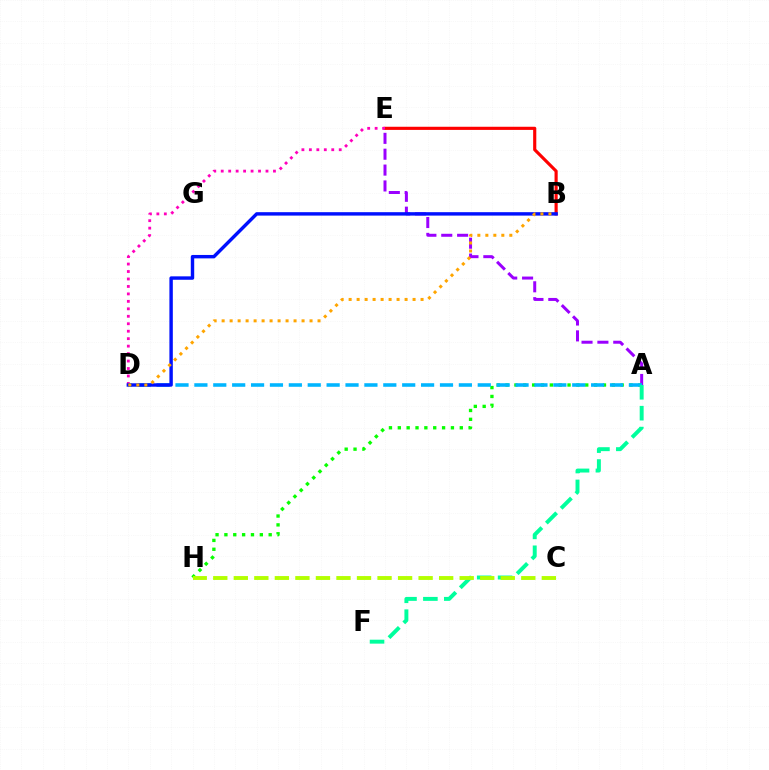{('A', 'E'): [{'color': '#9b00ff', 'line_style': 'dashed', 'thickness': 2.16}], ('B', 'E'): [{'color': '#ff0000', 'line_style': 'solid', 'thickness': 2.27}], ('D', 'E'): [{'color': '#ff00bd', 'line_style': 'dotted', 'thickness': 2.03}], ('A', 'H'): [{'color': '#08ff00', 'line_style': 'dotted', 'thickness': 2.41}], ('A', 'D'): [{'color': '#00b5ff', 'line_style': 'dashed', 'thickness': 2.57}], ('B', 'D'): [{'color': '#0010ff', 'line_style': 'solid', 'thickness': 2.46}, {'color': '#ffa500', 'line_style': 'dotted', 'thickness': 2.17}], ('A', 'F'): [{'color': '#00ff9d', 'line_style': 'dashed', 'thickness': 2.84}], ('C', 'H'): [{'color': '#b3ff00', 'line_style': 'dashed', 'thickness': 2.79}]}